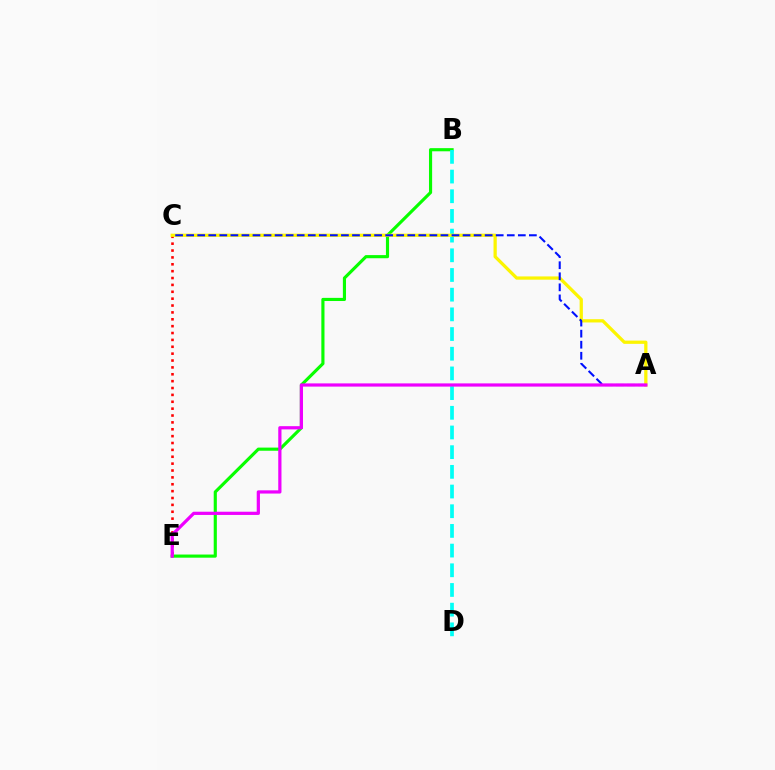{('C', 'E'): [{'color': '#ff0000', 'line_style': 'dotted', 'thickness': 1.87}], ('B', 'E'): [{'color': '#08ff00', 'line_style': 'solid', 'thickness': 2.26}], ('B', 'D'): [{'color': '#00fff6', 'line_style': 'dashed', 'thickness': 2.67}], ('A', 'C'): [{'color': '#fcf500', 'line_style': 'solid', 'thickness': 2.34}, {'color': '#0010ff', 'line_style': 'dashed', 'thickness': 1.5}], ('A', 'E'): [{'color': '#ee00ff', 'line_style': 'solid', 'thickness': 2.32}]}